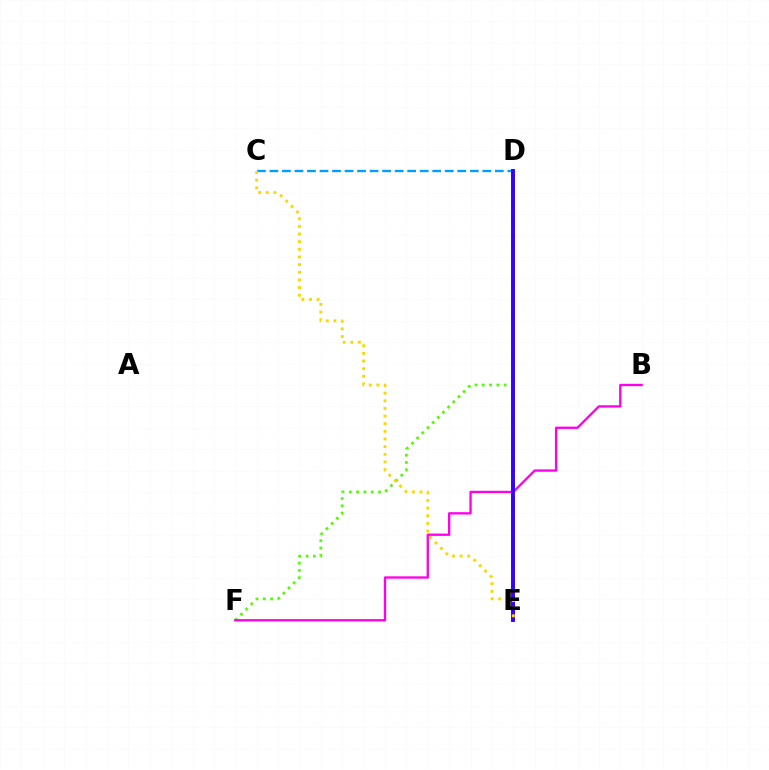{('D', 'F'): [{'color': '#4fff00', 'line_style': 'dotted', 'thickness': 1.98}], ('D', 'E'): [{'color': '#ff0000', 'line_style': 'dotted', 'thickness': 1.84}, {'color': '#00ff86', 'line_style': 'dashed', 'thickness': 2.76}, {'color': '#3700ff', 'line_style': 'solid', 'thickness': 2.82}], ('B', 'F'): [{'color': '#ff00ed', 'line_style': 'solid', 'thickness': 1.68}], ('C', 'D'): [{'color': '#009eff', 'line_style': 'dashed', 'thickness': 1.7}], ('C', 'E'): [{'color': '#ffd500', 'line_style': 'dotted', 'thickness': 2.08}]}